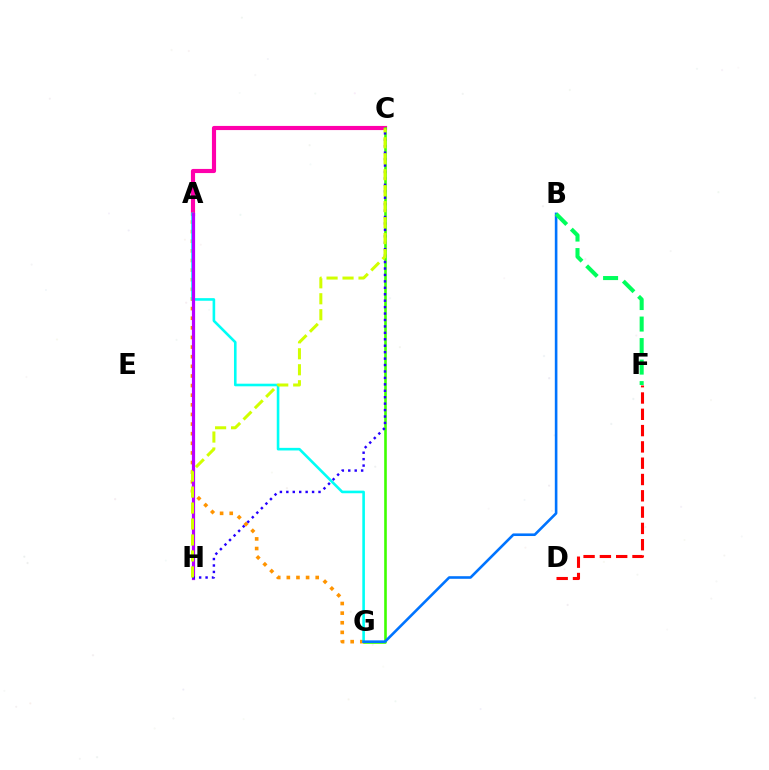{('A', 'C'): [{'color': '#ff00ac', 'line_style': 'solid', 'thickness': 2.98}], ('C', 'G'): [{'color': '#3dff00', 'line_style': 'solid', 'thickness': 1.88}], ('A', 'G'): [{'color': '#ff9400', 'line_style': 'dotted', 'thickness': 2.61}, {'color': '#00fff6', 'line_style': 'solid', 'thickness': 1.88}], ('A', 'H'): [{'color': '#b900ff', 'line_style': 'solid', 'thickness': 2.3}], ('B', 'G'): [{'color': '#0074ff', 'line_style': 'solid', 'thickness': 1.88}], ('C', 'H'): [{'color': '#2500ff', 'line_style': 'dotted', 'thickness': 1.75}, {'color': '#d1ff00', 'line_style': 'dashed', 'thickness': 2.17}], ('B', 'F'): [{'color': '#00ff5c', 'line_style': 'dashed', 'thickness': 2.92}], ('D', 'F'): [{'color': '#ff0000', 'line_style': 'dashed', 'thickness': 2.21}]}